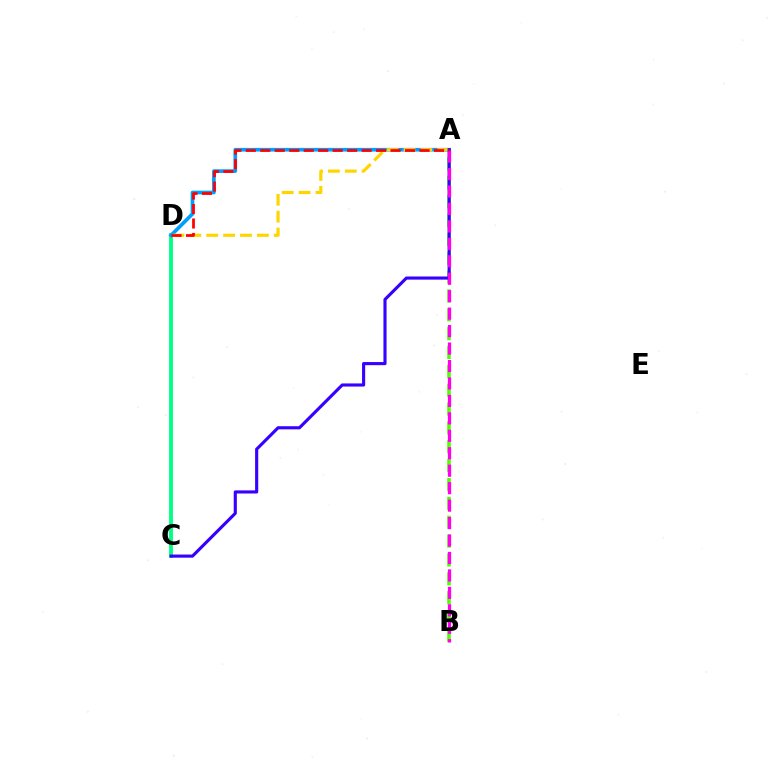{('A', 'B'): [{'color': '#4fff00', 'line_style': 'dashed', 'thickness': 2.56}, {'color': '#ff00ed', 'line_style': 'dashed', 'thickness': 2.37}], ('C', 'D'): [{'color': '#00ff86', 'line_style': 'solid', 'thickness': 2.77}], ('A', 'D'): [{'color': '#009eff', 'line_style': 'solid', 'thickness': 2.63}, {'color': '#ffd500', 'line_style': 'dashed', 'thickness': 2.29}, {'color': '#ff0000', 'line_style': 'dashed', 'thickness': 1.97}], ('A', 'C'): [{'color': '#3700ff', 'line_style': 'solid', 'thickness': 2.25}]}